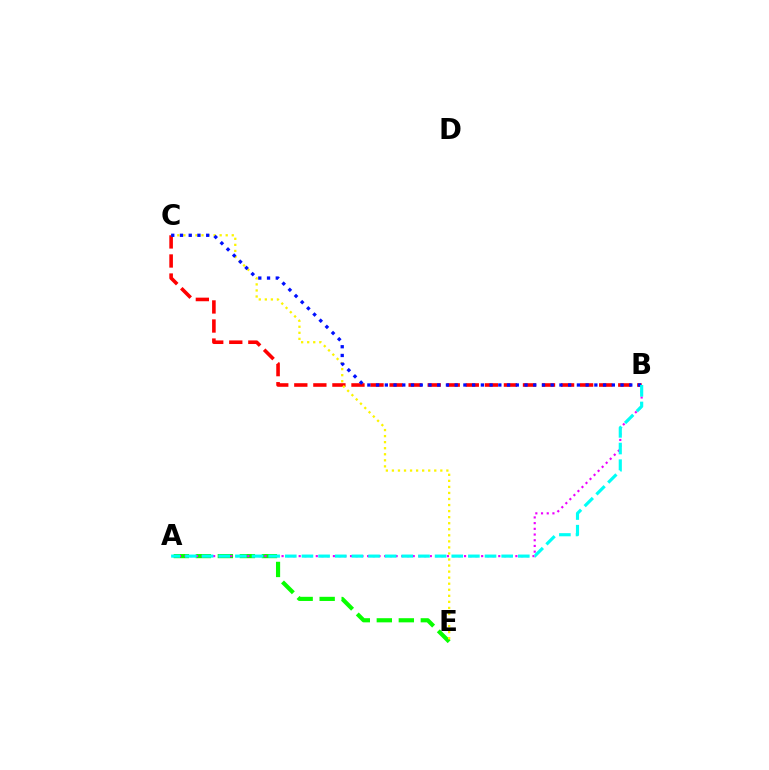{('A', 'E'): [{'color': '#08ff00', 'line_style': 'dashed', 'thickness': 2.99}], ('B', 'C'): [{'color': '#ff0000', 'line_style': 'dashed', 'thickness': 2.59}, {'color': '#0010ff', 'line_style': 'dotted', 'thickness': 2.37}], ('C', 'E'): [{'color': '#fcf500', 'line_style': 'dotted', 'thickness': 1.64}], ('A', 'B'): [{'color': '#ee00ff', 'line_style': 'dotted', 'thickness': 1.55}, {'color': '#00fff6', 'line_style': 'dashed', 'thickness': 2.26}]}